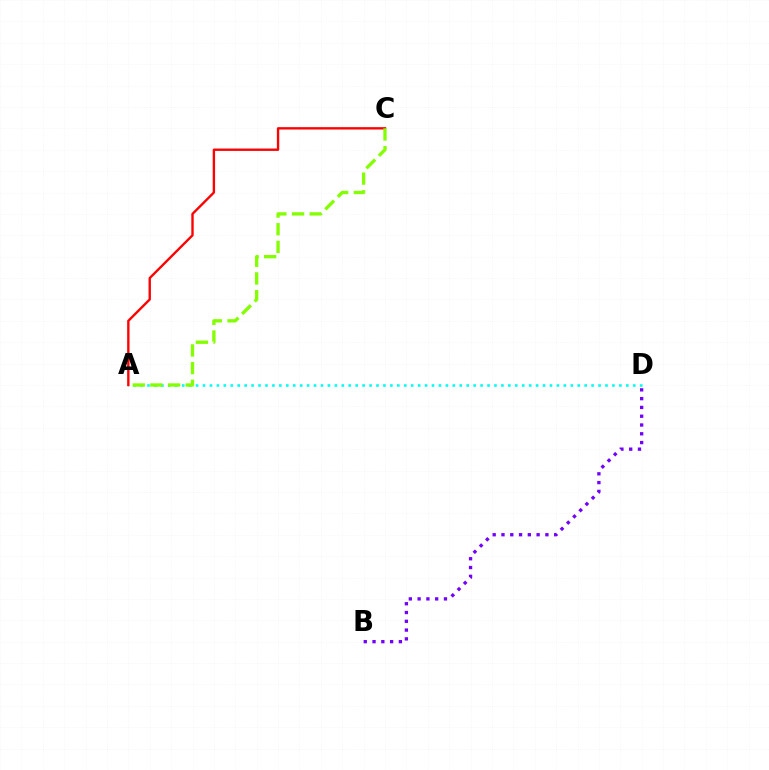{('A', 'D'): [{'color': '#00fff6', 'line_style': 'dotted', 'thickness': 1.89}], ('B', 'D'): [{'color': '#7200ff', 'line_style': 'dotted', 'thickness': 2.39}], ('A', 'C'): [{'color': '#ff0000', 'line_style': 'solid', 'thickness': 1.7}, {'color': '#84ff00', 'line_style': 'dashed', 'thickness': 2.4}]}